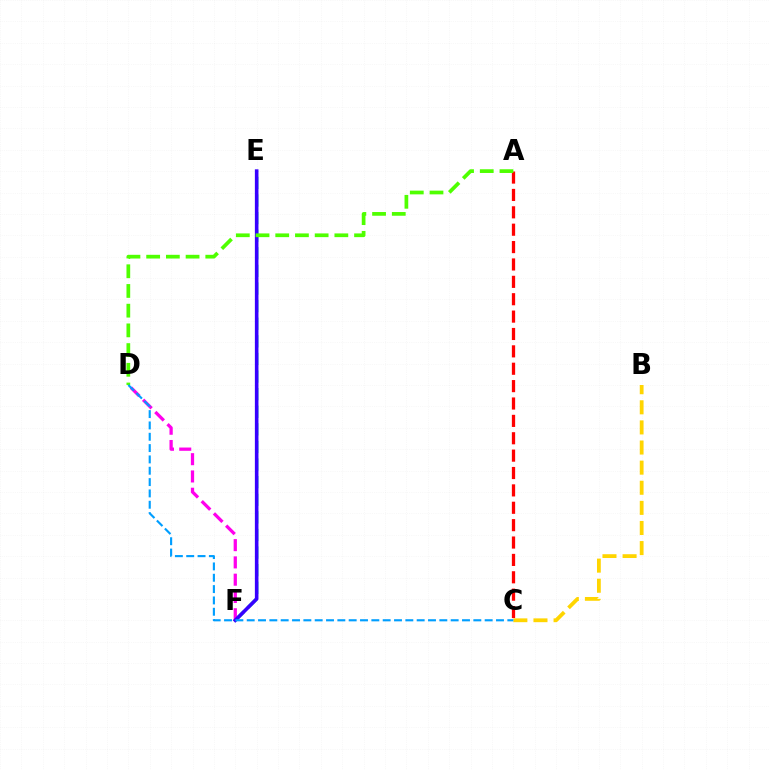{('E', 'F'): [{'color': '#00ff86', 'line_style': 'dashed', 'thickness': 2.39}, {'color': '#3700ff', 'line_style': 'solid', 'thickness': 2.58}], ('D', 'F'): [{'color': '#ff00ed', 'line_style': 'dashed', 'thickness': 2.35}], ('A', 'C'): [{'color': '#ff0000', 'line_style': 'dashed', 'thickness': 2.36}], ('B', 'C'): [{'color': '#ffd500', 'line_style': 'dashed', 'thickness': 2.73}], ('A', 'D'): [{'color': '#4fff00', 'line_style': 'dashed', 'thickness': 2.68}], ('C', 'D'): [{'color': '#009eff', 'line_style': 'dashed', 'thickness': 1.54}]}